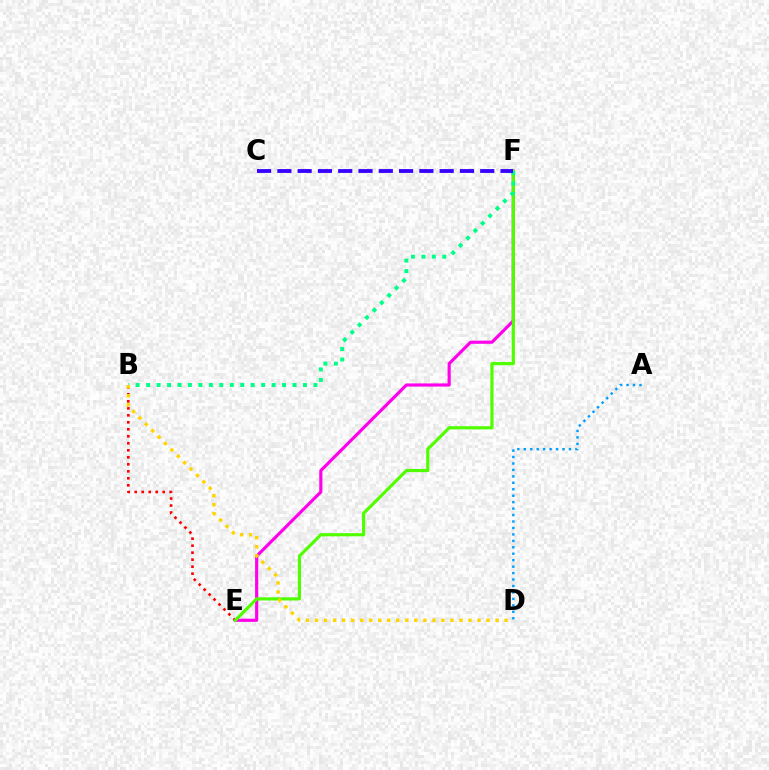{('A', 'D'): [{'color': '#009eff', 'line_style': 'dotted', 'thickness': 1.75}], ('B', 'E'): [{'color': '#ff0000', 'line_style': 'dotted', 'thickness': 1.9}], ('E', 'F'): [{'color': '#ff00ed', 'line_style': 'solid', 'thickness': 2.27}, {'color': '#4fff00', 'line_style': 'solid', 'thickness': 2.27}], ('B', 'F'): [{'color': '#00ff86', 'line_style': 'dotted', 'thickness': 2.84}], ('C', 'F'): [{'color': '#3700ff', 'line_style': 'dashed', 'thickness': 2.76}], ('B', 'D'): [{'color': '#ffd500', 'line_style': 'dotted', 'thickness': 2.45}]}